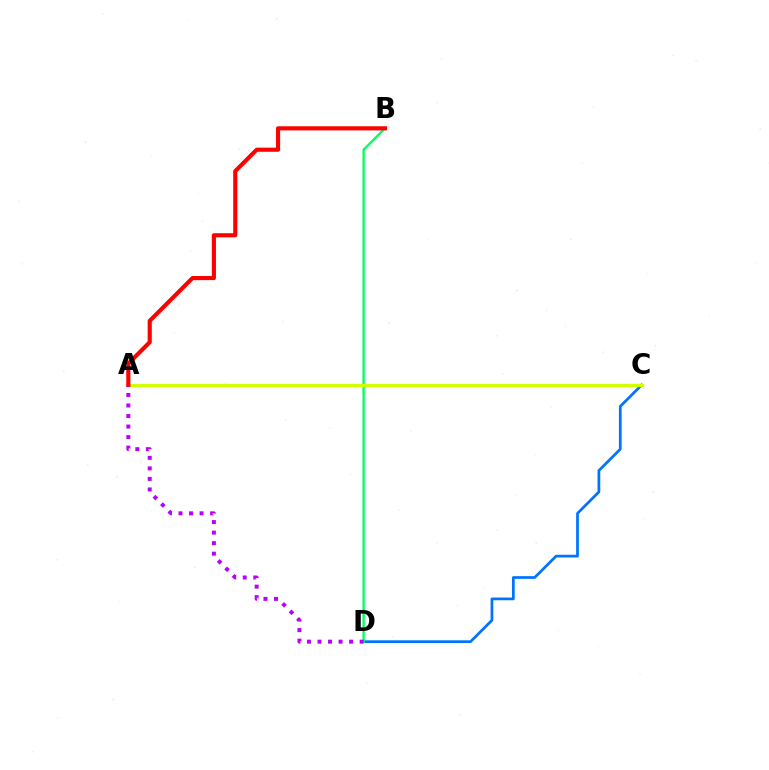{('C', 'D'): [{'color': '#0074ff', 'line_style': 'solid', 'thickness': 1.97}], ('B', 'D'): [{'color': '#00ff5c', 'line_style': 'solid', 'thickness': 1.67}], ('A', 'C'): [{'color': '#d1ff00', 'line_style': 'solid', 'thickness': 2.35}], ('A', 'B'): [{'color': '#ff0000', 'line_style': 'solid', 'thickness': 2.97}], ('A', 'D'): [{'color': '#b900ff', 'line_style': 'dotted', 'thickness': 2.86}]}